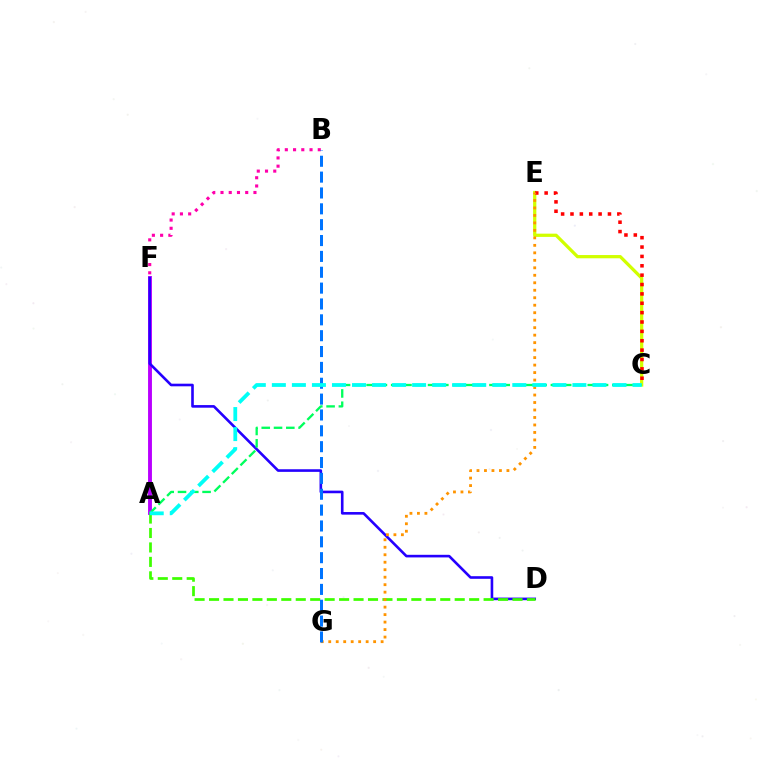{('C', 'E'): [{'color': '#d1ff00', 'line_style': 'solid', 'thickness': 2.34}, {'color': '#ff0000', 'line_style': 'dotted', 'thickness': 2.55}], ('A', 'F'): [{'color': '#b900ff', 'line_style': 'solid', 'thickness': 2.8}], ('D', 'F'): [{'color': '#2500ff', 'line_style': 'solid', 'thickness': 1.88}], ('A', 'D'): [{'color': '#3dff00', 'line_style': 'dashed', 'thickness': 1.96}], ('A', 'C'): [{'color': '#00ff5c', 'line_style': 'dashed', 'thickness': 1.67}, {'color': '#00fff6', 'line_style': 'dashed', 'thickness': 2.72}], ('E', 'G'): [{'color': '#ff9400', 'line_style': 'dotted', 'thickness': 2.03}], ('B', 'F'): [{'color': '#ff00ac', 'line_style': 'dotted', 'thickness': 2.24}], ('B', 'G'): [{'color': '#0074ff', 'line_style': 'dashed', 'thickness': 2.15}]}